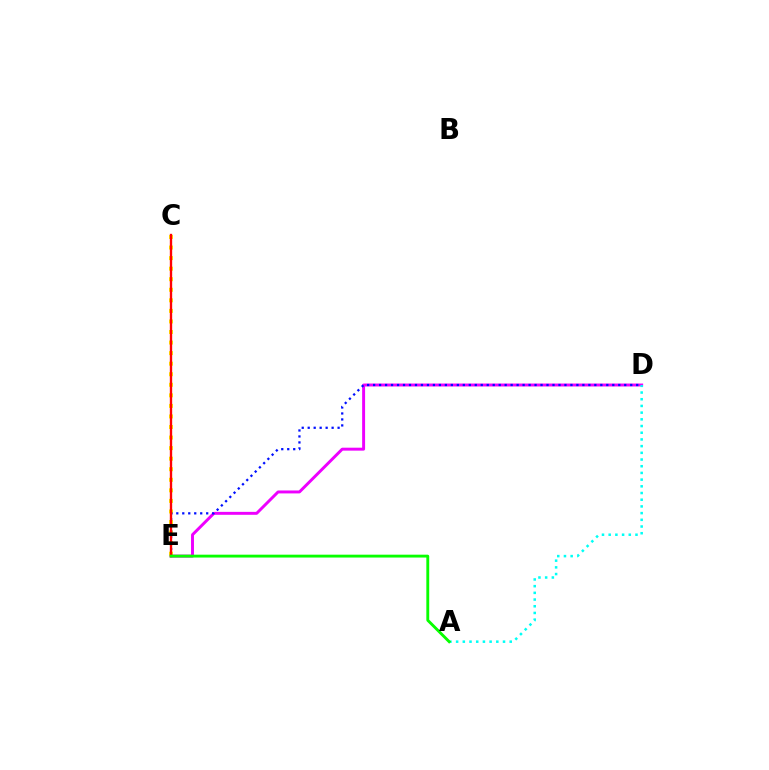{('D', 'E'): [{'color': '#ee00ff', 'line_style': 'solid', 'thickness': 2.12}, {'color': '#0010ff', 'line_style': 'dotted', 'thickness': 1.62}], ('A', 'D'): [{'color': '#00fff6', 'line_style': 'dotted', 'thickness': 1.82}], ('C', 'E'): [{'color': '#fcf500', 'line_style': 'dotted', 'thickness': 2.87}, {'color': '#ff0000', 'line_style': 'solid', 'thickness': 1.7}], ('A', 'E'): [{'color': '#08ff00', 'line_style': 'solid', 'thickness': 2.06}]}